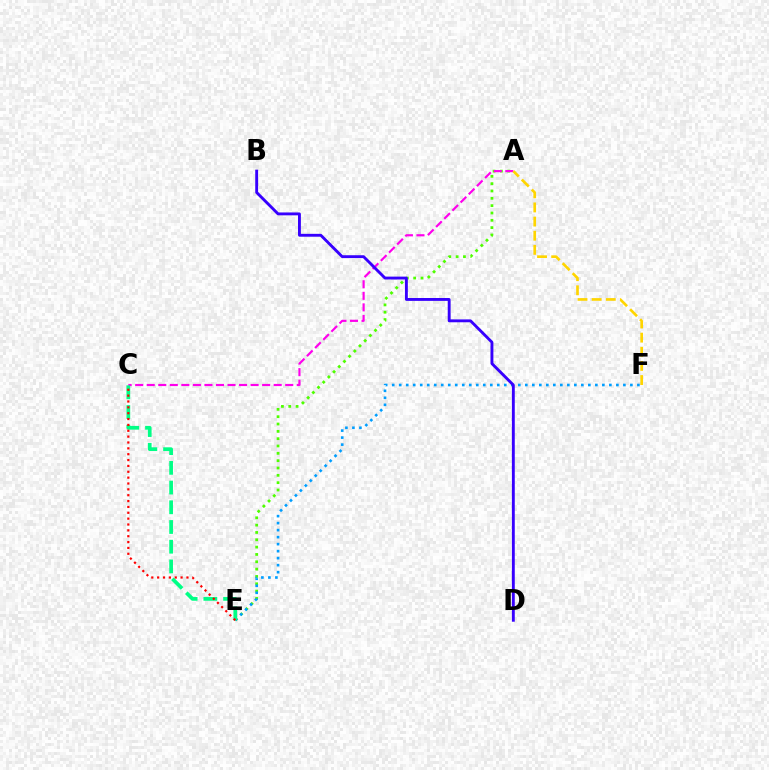{('A', 'E'): [{'color': '#4fff00', 'line_style': 'dotted', 'thickness': 1.99}], ('E', 'F'): [{'color': '#009eff', 'line_style': 'dotted', 'thickness': 1.9}], ('A', 'C'): [{'color': '#ff00ed', 'line_style': 'dashed', 'thickness': 1.57}], ('A', 'F'): [{'color': '#ffd500', 'line_style': 'dashed', 'thickness': 1.92}], ('B', 'D'): [{'color': '#3700ff', 'line_style': 'solid', 'thickness': 2.07}], ('C', 'E'): [{'color': '#00ff86', 'line_style': 'dashed', 'thickness': 2.68}, {'color': '#ff0000', 'line_style': 'dotted', 'thickness': 1.59}]}